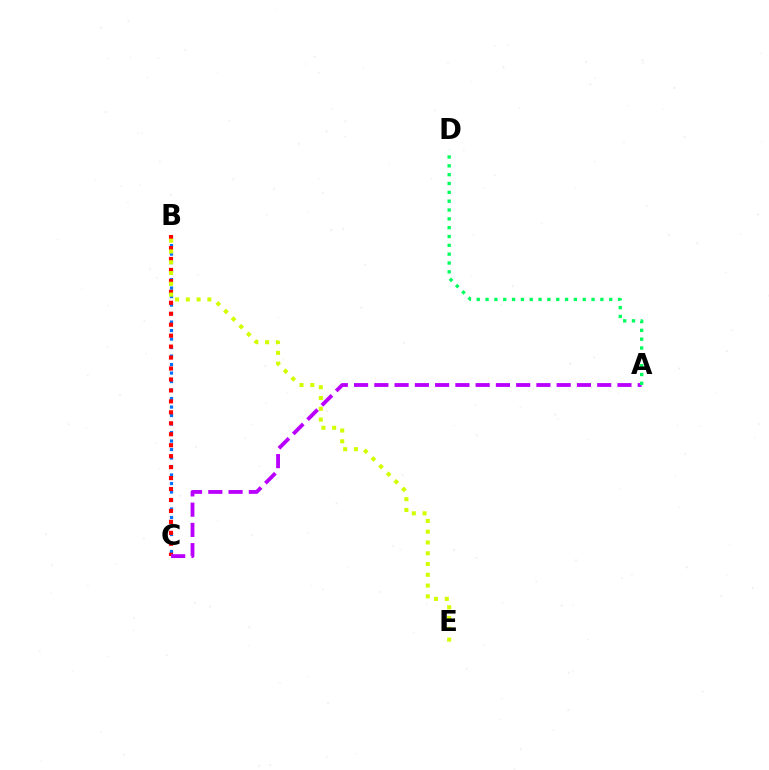{('B', 'C'): [{'color': '#0074ff', 'line_style': 'dotted', 'thickness': 2.31}, {'color': '#ff0000', 'line_style': 'dotted', 'thickness': 2.98}], ('A', 'C'): [{'color': '#b900ff', 'line_style': 'dashed', 'thickness': 2.75}], ('A', 'D'): [{'color': '#00ff5c', 'line_style': 'dotted', 'thickness': 2.4}], ('B', 'E'): [{'color': '#d1ff00', 'line_style': 'dotted', 'thickness': 2.93}]}